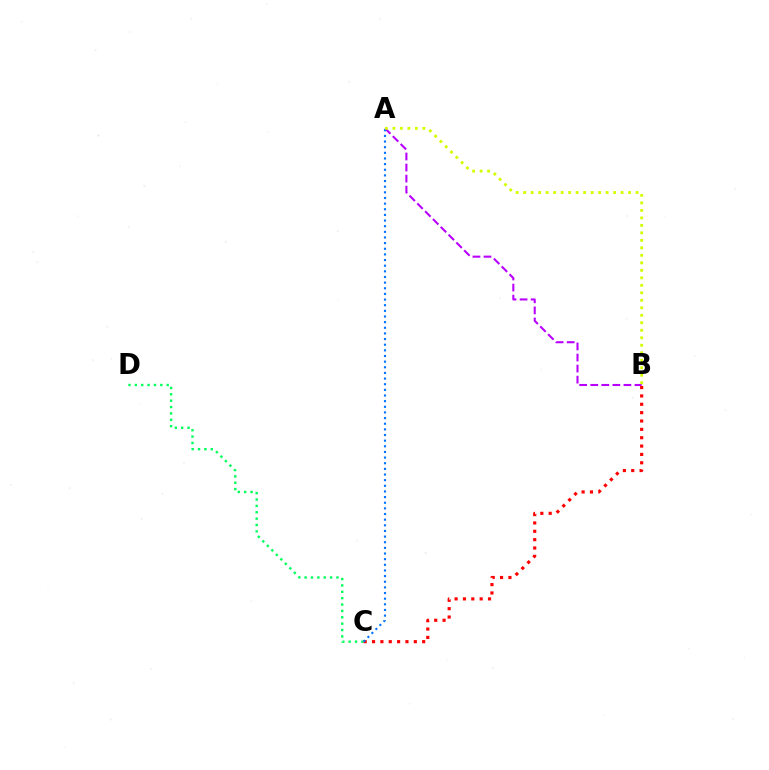{('C', 'D'): [{'color': '#00ff5c', 'line_style': 'dotted', 'thickness': 1.73}], ('B', 'C'): [{'color': '#ff0000', 'line_style': 'dotted', 'thickness': 2.27}], ('A', 'B'): [{'color': '#b900ff', 'line_style': 'dashed', 'thickness': 1.5}, {'color': '#d1ff00', 'line_style': 'dotted', 'thickness': 2.04}], ('A', 'C'): [{'color': '#0074ff', 'line_style': 'dotted', 'thickness': 1.53}]}